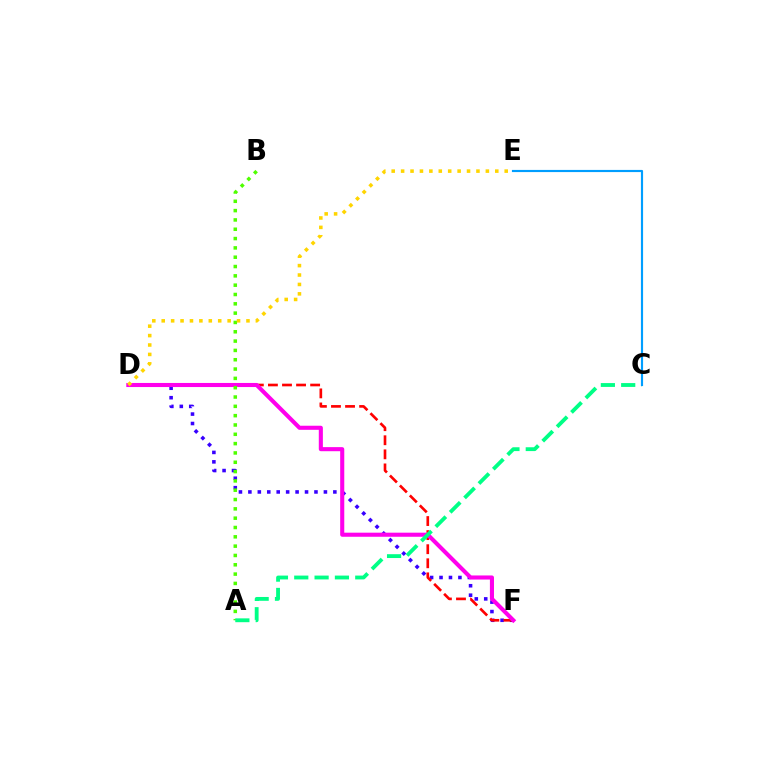{('D', 'F'): [{'color': '#3700ff', 'line_style': 'dotted', 'thickness': 2.57}, {'color': '#ff0000', 'line_style': 'dashed', 'thickness': 1.91}, {'color': '#ff00ed', 'line_style': 'solid', 'thickness': 2.94}], ('A', 'B'): [{'color': '#4fff00', 'line_style': 'dotted', 'thickness': 2.53}], ('A', 'C'): [{'color': '#00ff86', 'line_style': 'dashed', 'thickness': 2.76}], ('C', 'E'): [{'color': '#009eff', 'line_style': 'solid', 'thickness': 1.56}], ('D', 'E'): [{'color': '#ffd500', 'line_style': 'dotted', 'thickness': 2.56}]}